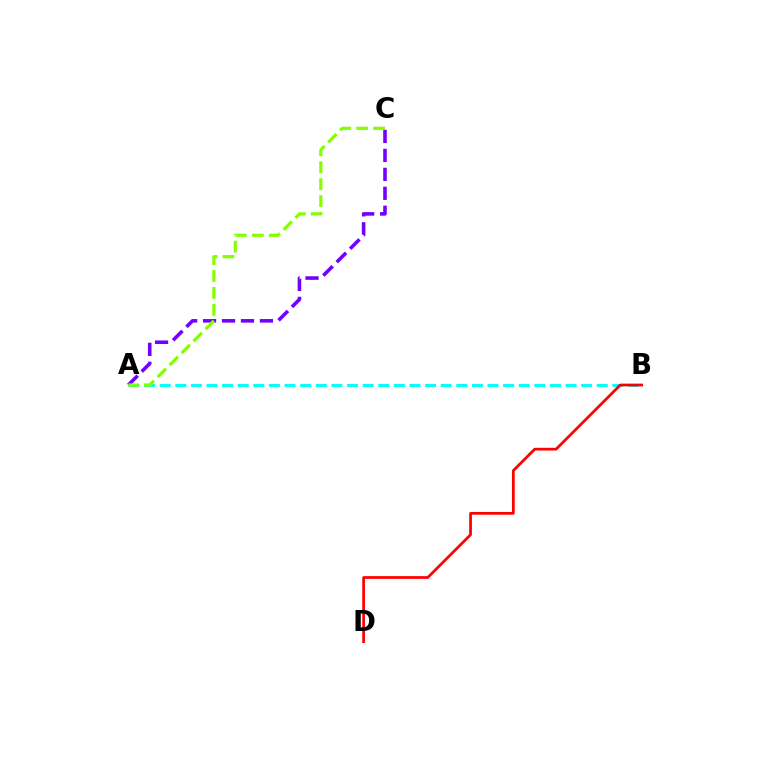{('A', 'B'): [{'color': '#00fff6', 'line_style': 'dashed', 'thickness': 2.12}], ('A', 'C'): [{'color': '#7200ff', 'line_style': 'dashed', 'thickness': 2.58}, {'color': '#84ff00', 'line_style': 'dashed', 'thickness': 2.3}], ('B', 'D'): [{'color': '#ff0000', 'line_style': 'solid', 'thickness': 1.97}]}